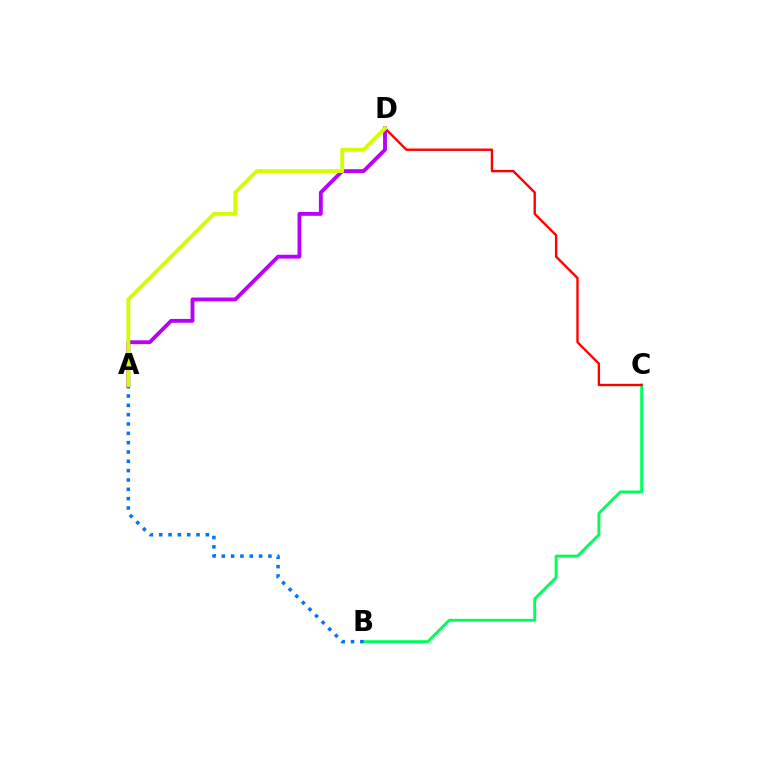{('B', 'C'): [{'color': '#00ff5c', 'line_style': 'solid', 'thickness': 2.1}], ('C', 'D'): [{'color': '#ff0000', 'line_style': 'solid', 'thickness': 1.71}], ('A', 'B'): [{'color': '#0074ff', 'line_style': 'dotted', 'thickness': 2.53}], ('A', 'D'): [{'color': '#b900ff', 'line_style': 'solid', 'thickness': 2.77}, {'color': '#d1ff00', 'line_style': 'solid', 'thickness': 2.78}]}